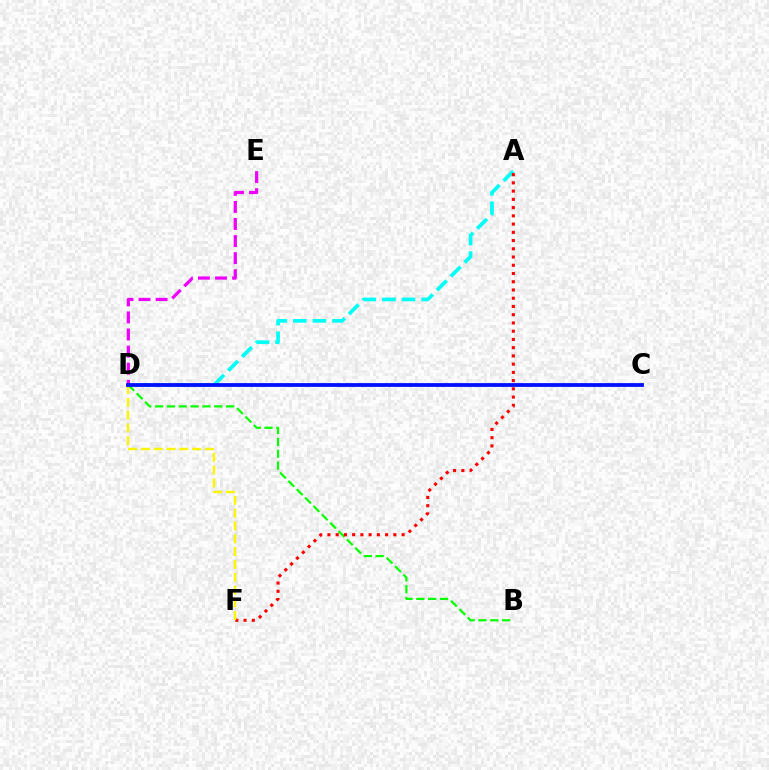{('D', 'E'): [{'color': '#ee00ff', 'line_style': 'dashed', 'thickness': 2.32}], ('B', 'D'): [{'color': '#08ff00', 'line_style': 'dashed', 'thickness': 1.61}], ('A', 'D'): [{'color': '#00fff6', 'line_style': 'dashed', 'thickness': 2.66}], ('A', 'F'): [{'color': '#ff0000', 'line_style': 'dotted', 'thickness': 2.24}], ('D', 'F'): [{'color': '#fcf500', 'line_style': 'dashed', 'thickness': 1.74}], ('C', 'D'): [{'color': '#0010ff', 'line_style': 'solid', 'thickness': 2.72}]}